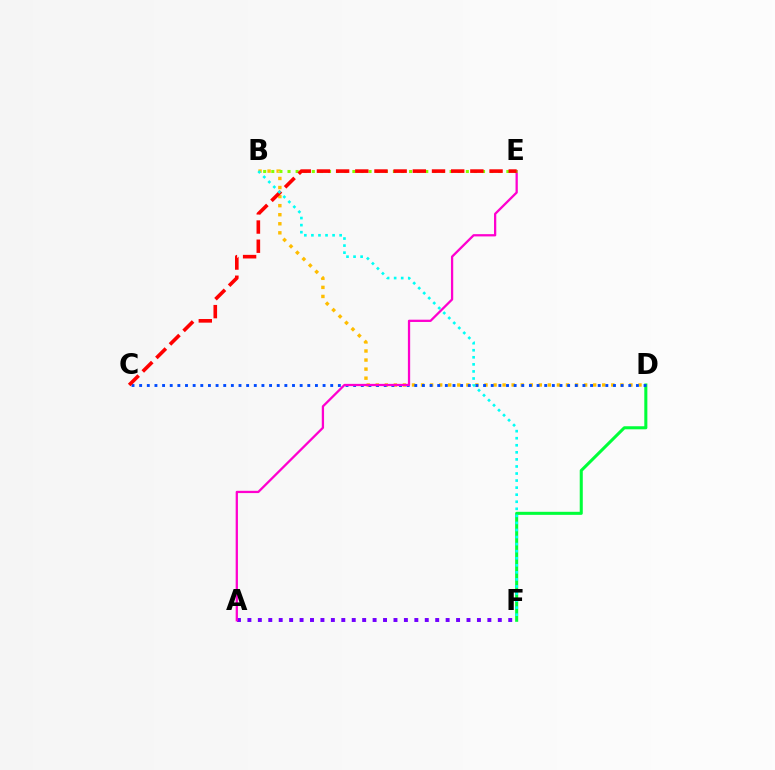{('D', 'F'): [{'color': '#00ff39', 'line_style': 'solid', 'thickness': 2.2}], ('B', 'D'): [{'color': '#ffbd00', 'line_style': 'dotted', 'thickness': 2.46}], ('C', 'D'): [{'color': '#004bff', 'line_style': 'dotted', 'thickness': 2.08}], ('A', 'F'): [{'color': '#7200ff', 'line_style': 'dotted', 'thickness': 2.83}], ('A', 'E'): [{'color': '#ff00cf', 'line_style': 'solid', 'thickness': 1.64}], ('B', 'E'): [{'color': '#84ff00', 'line_style': 'dotted', 'thickness': 2.2}], ('C', 'E'): [{'color': '#ff0000', 'line_style': 'dashed', 'thickness': 2.61}], ('B', 'F'): [{'color': '#00fff6', 'line_style': 'dotted', 'thickness': 1.92}]}